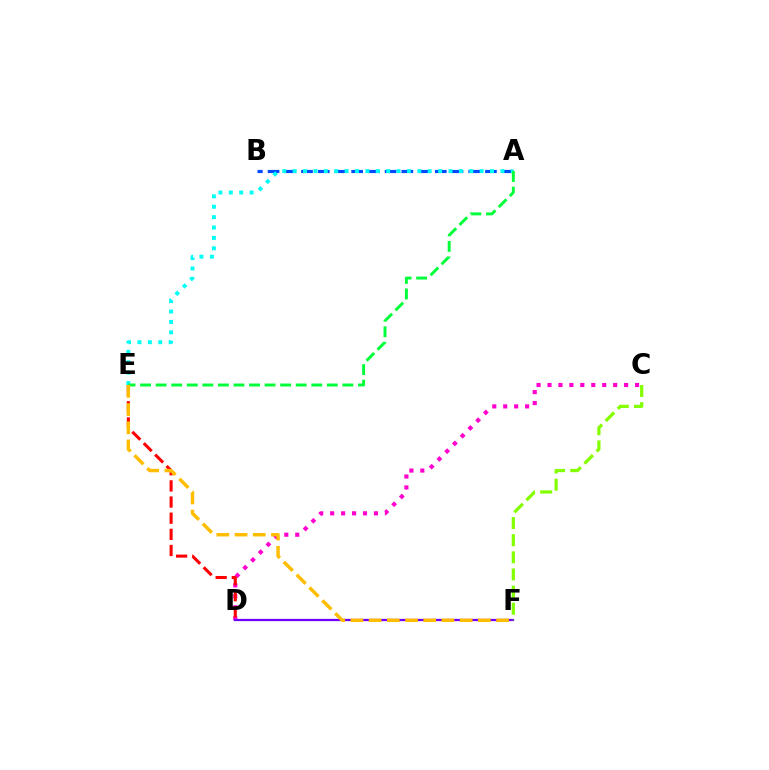{('A', 'B'): [{'color': '#004bff', 'line_style': 'dashed', 'thickness': 2.27}], ('A', 'E'): [{'color': '#00fff6', 'line_style': 'dotted', 'thickness': 2.82}, {'color': '#00ff39', 'line_style': 'dashed', 'thickness': 2.11}], ('C', 'D'): [{'color': '#ff00cf', 'line_style': 'dotted', 'thickness': 2.97}], ('D', 'E'): [{'color': '#ff0000', 'line_style': 'dashed', 'thickness': 2.19}], ('D', 'F'): [{'color': '#7200ff', 'line_style': 'solid', 'thickness': 1.63}], ('C', 'F'): [{'color': '#84ff00', 'line_style': 'dashed', 'thickness': 2.33}], ('E', 'F'): [{'color': '#ffbd00', 'line_style': 'dashed', 'thickness': 2.47}]}